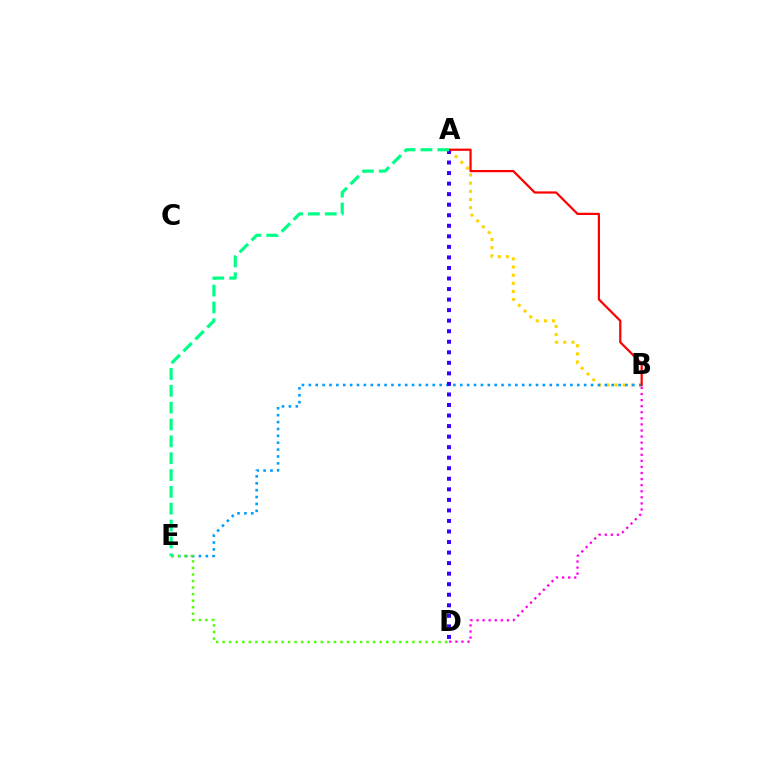{('A', 'B'): [{'color': '#ffd500', 'line_style': 'dotted', 'thickness': 2.21}, {'color': '#ff0000', 'line_style': 'solid', 'thickness': 1.6}], ('B', 'E'): [{'color': '#009eff', 'line_style': 'dotted', 'thickness': 1.87}], ('A', 'D'): [{'color': '#3700ff', 'line_style': 'dotted', 'thickness': 2.86}], ('B', 'D'): [{'color': '#ff00ed', 'line_style': 'dotted', 'thickness': 1.65}], ('D', 'E'): [{'color': '#4fff00', 'line_style': 'dotted', 'thickness': 1.78}], ('A', 'E'): [{'color': '#00ff86', 'line_style': 'dashed', 'thickness': 2.29}]}